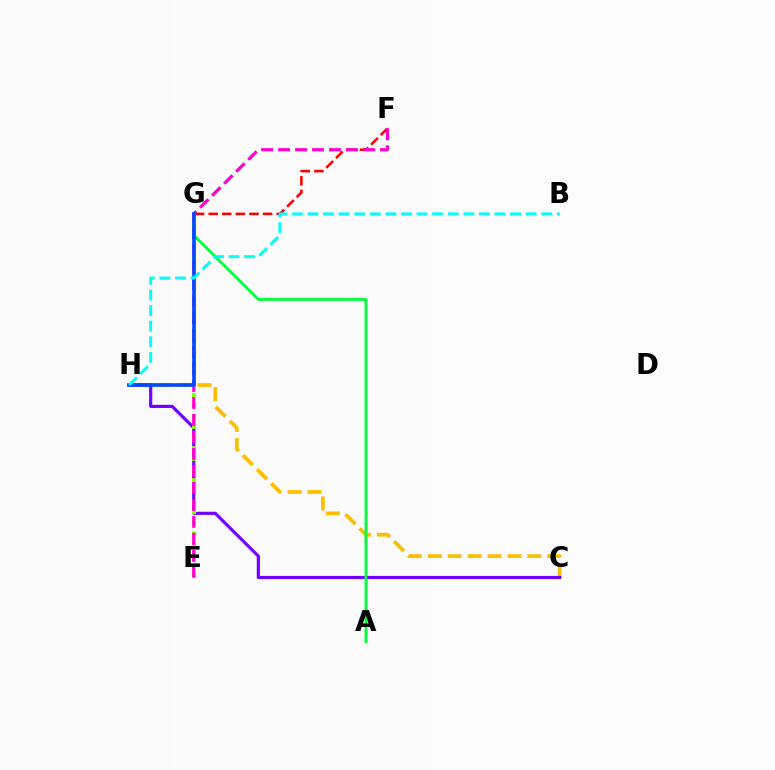{('C', 'H'): [{'color': '#ffbd00', 'line_style': 'dashed', 'thickness': 2.71}, {'color': '#7200ff', 'line_style': 'solid', 'thickness': 2.28}], ('A', 'G'): [{'color': '#00ff39', 'line_style': 'solid', 'thickness': 2.0}], ('F', 'G'): [{'color': '#ff0000', 'line_style': 'dashed', 'thickness': 1.85}], ('E', 'G'): [{'color': '#84ff00', 'line_style': 'dotted', 'thickness': 2.89}], ('E', 'F'): [{'color': '#ff00cf', 'line_style': 'dashed', 'thickness': 2.31}], ('G', 'H'): [{'color': '#004bff', 'line_style': 'solid', 'thickness': 2.62}], ('B', 'H'): [{'color': '#00fff6', 'line_style': 'dashed', 'thickness': 2.12}]}